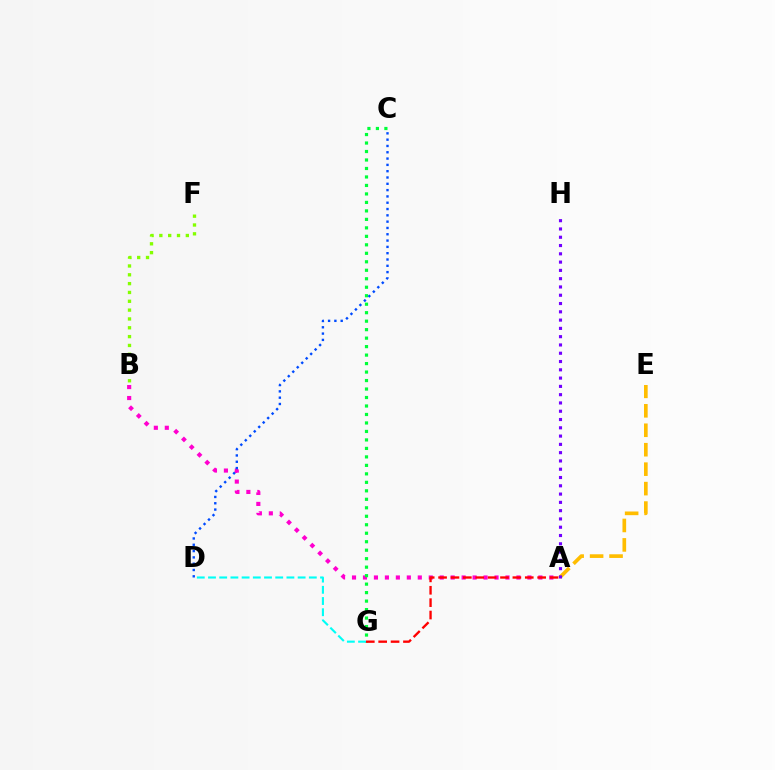{('A', 'B'): [{'color': '#ff00cf', 'line_style': 'dotted', 'thickness': 2.98}], ('B', 'F'): [{'color': '#84ff00', 'line_style': 'dotted', 'thickness': 2.4}], ('A', 'E'): [{'color': '#ffbd00', 'line_style': 'dashed', 'thickness': 2.64}], ('A', 'H'): [{'color': '#7200ff', 'line_style': 'dotted', 'thickness': 2.25}], ('C', 'G'): [{'color': '#00ff39', 'line_style': 'dotted', 'thickness': 2.3}], ('C', 'D'): [{'color': '#004bff', 'line_style': 'dotted', 'thickness': 1.71}], ('D', 'G'): [{'color': '#00fff6', 'line_style': 'dashed', 'thickness': 1.52}], ('A', 'G'): [{'color': '#ff0000', 'line_style': 'dashed', 'thickness': 1.68}]}